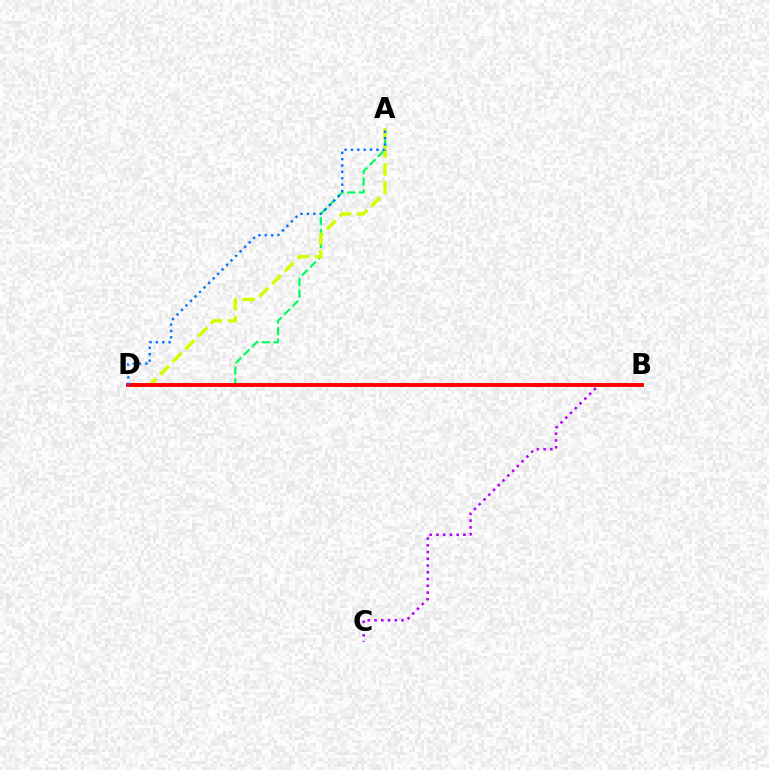{('A', 'D'): [{'color': '#00ff5c', 'line_style': 'dashed', 'thickness': 1.58}, {'color': '#d1ff00', 'line_style': 'dashed', 'thickness': 2.45}, {'color': '#0074ff', 'line_style': 'dotted', 'thickness': 1.73}], ('B', 'C'): [{'color': '#b900ff', 'line_style': 'dotted', 'thickness': 1.83}], ('B', 'D'): [{'color': '#ff0000', 'line_style': 'solid', 'thickness': 2.81}]}